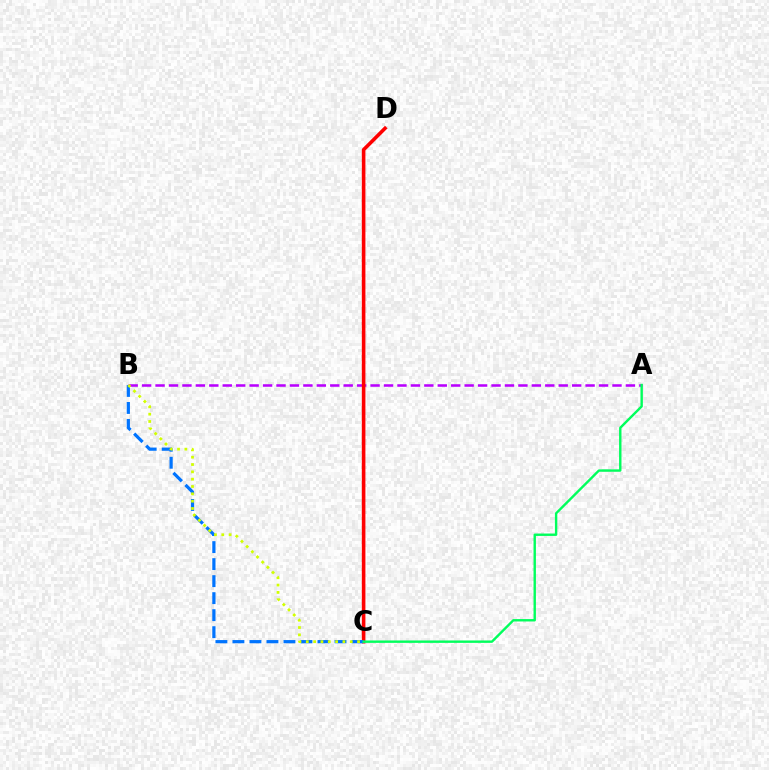{('A', 'B'): [{'color': '#b900ff', 'line_style': 'dashed', 'thickness': 1.83}], ('C', 'D'): [{'color': '#ff0000', 'line_style': 'solid', 'thickness': 2.58}], ('B', 'C'): [{'color': '#0074ff', 'line_style': 'dashed', 'thickness': 2.31}, {'color': '#d1ff00', 'line_style': 'dotted', 'thickness': 1.99}], ('A', 'C'): [{'color': '#00ff5c', 'line_style': 'solid', 'thickness': 1.73}]}